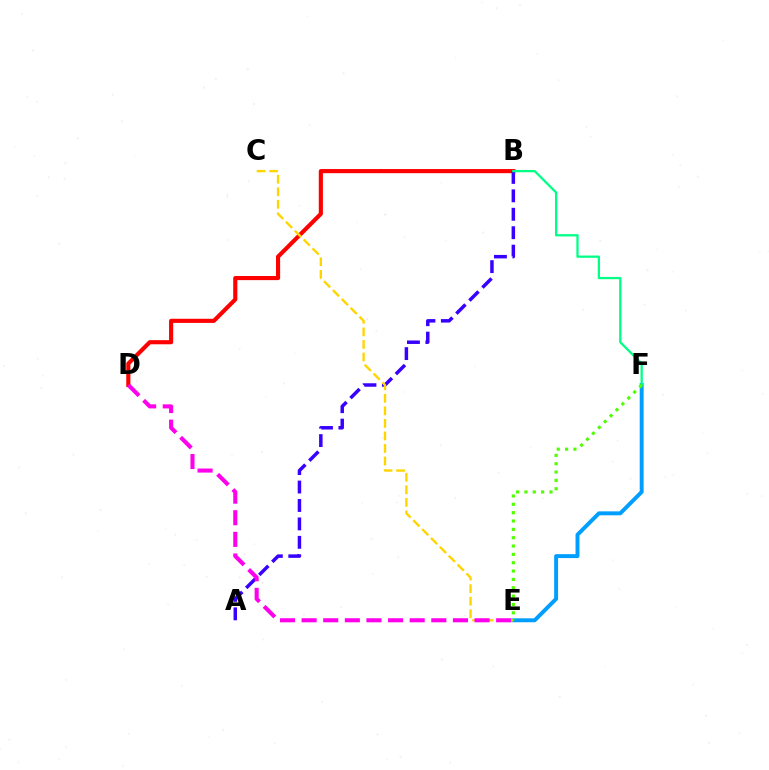{('E', 'F'): [{'color': '#009eff', 'line_style': 'solid', 'thickness': 2.83}, {'color': '#4fff00', 'line_style': 'dotted', 'thickness': 2.27}], ('B', 'D'): [{'color': '#ff0000', 'line_style': 'solid', 'thickness': 2.97}], ('A', 'B'): [{'color': '#3700ff', 'line_style': 'dashed', 'thickness': 2.5}], ('C', 'E'): [{'color': '#ffd500', 'line_style': 'dashed', 'thickness': 1.7}], ('B', 'F'): [{'color': '#00ff86', 'line_style': 'solid', 'thickness': 1.64}], ('D', 'E'): [{'color': '#ff00ed', 'line_style': 'dashed', 'thickness': 2.94}]}